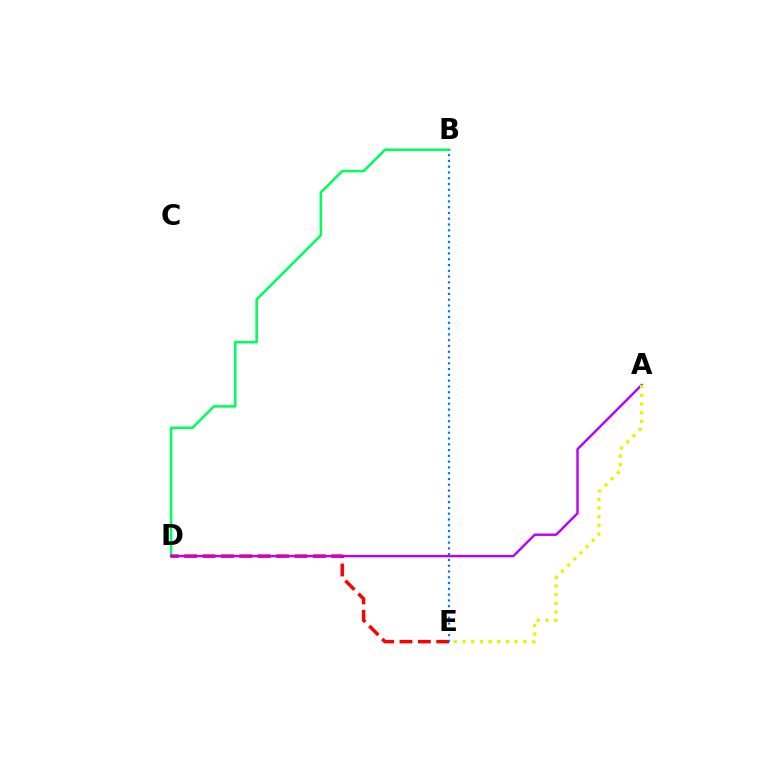{('B', 'D'): [{'color': '#00ff5c', 'line_style': 'solid', 'thickness': 1.83}], ('D', 'E'): [{'color': '#ff0000', 'line_style': 'dashed', 'thickness': 2.5}], ('B', 'E'): [{'color': '#0074ff', 'line_style': 'dotted', 'thickness': 1.57}], ('A', 'D'): [{'color': '#b900ff', 'line_style': 'solid', 'thickness': 1.73}], ('A', 'E'): [{'color': '#d1ff00', 'line_style': 'dotted', 'thickness': 2.36}]}